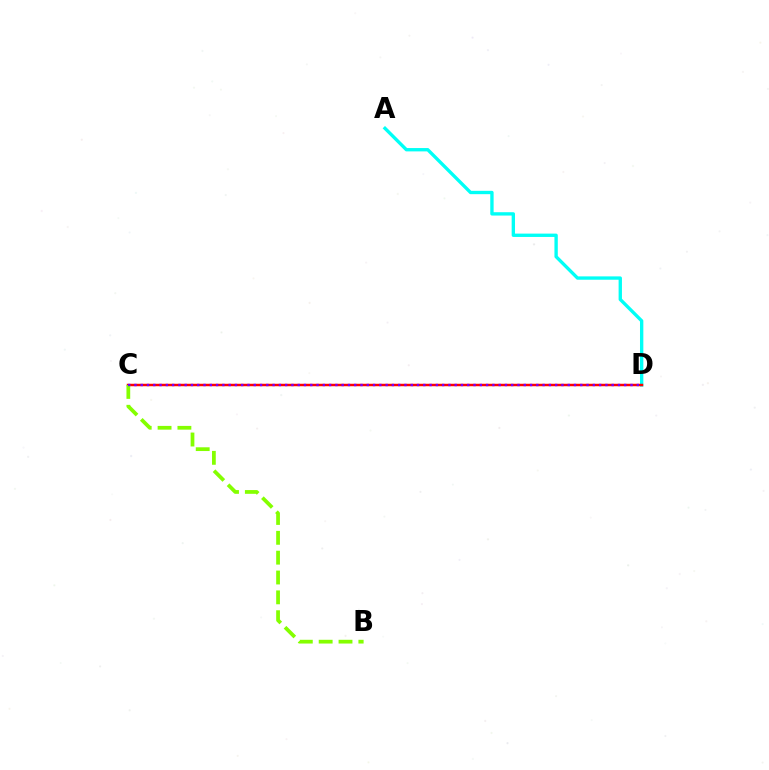{('A', 'D'): [{'color': '#00fff6', 'line_style': 'solid', 'thickness': 2.41}], ('C', 'D'): [{'color': '#ff0000', 'line_style': 'solid', 'thickness': 1.78}, {'color': '#7200ff', 'line_style': 'dotted', 'thickness': 1.71}], ('B', 'C'): [{'color': '#84ff00', 'line_style': 'dashed', 'thickness': 2.7}]}